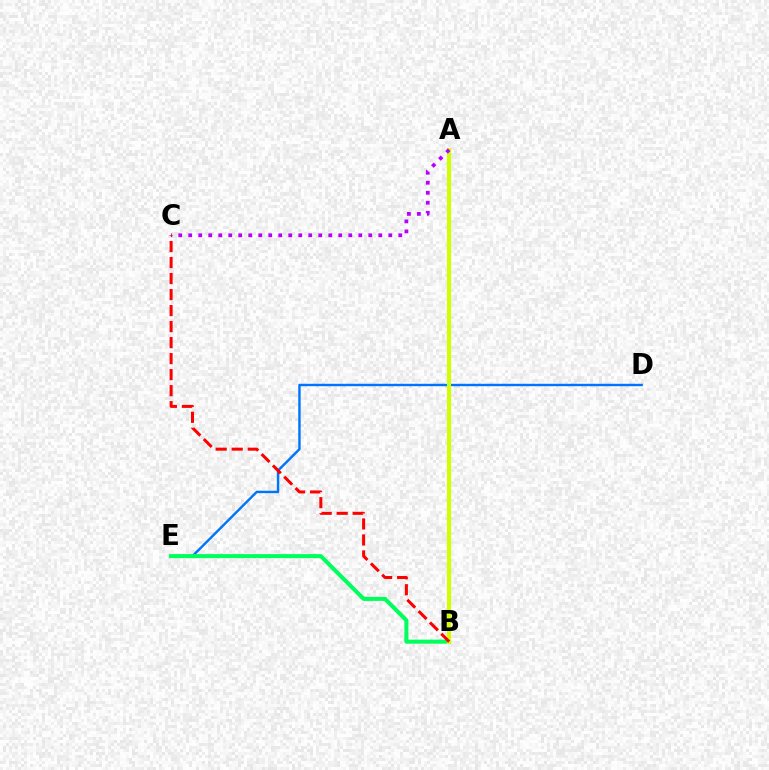{('D', 'E'): [{'color': '#0074ff', 'line_style': 'solid', 'thickness': 1.73}], ('B', 'E'): [{'color': '#00ff5c', 'line_style': 'solid', 'thickness': 2.91}], ('A', 'B'): [{'color': '#d1ff00', 'line_style': 'solid', 'thickness': 2.94}], ('A', 'C'): [{'color': '#b900ff', 'line_style': 'dotted', 'thickness': 2.72}], ('B', 'C'): [{'color': '#ff0000', 'line_style': 'dashed', 'thickness': 2.18}]}